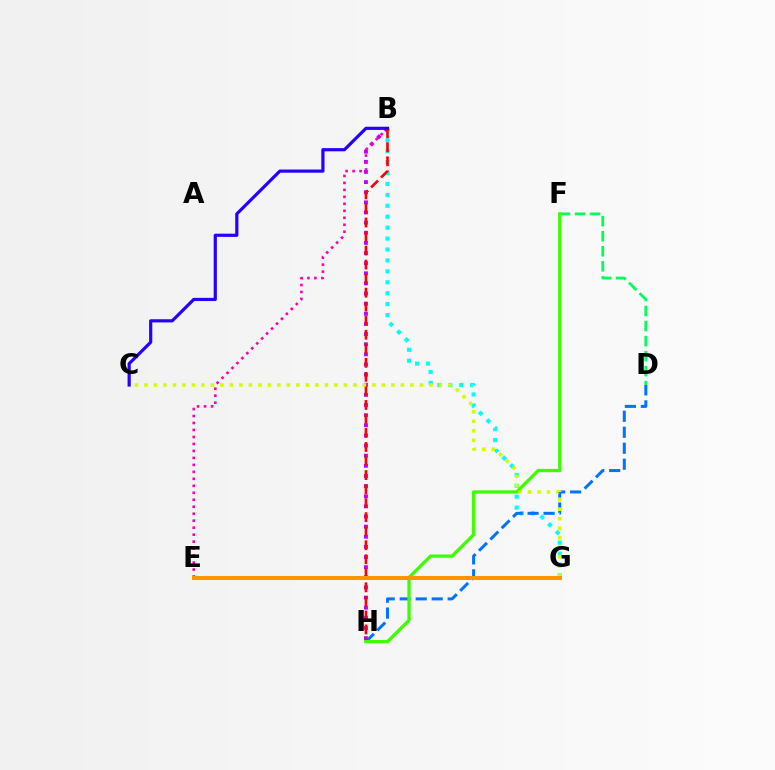{('B', 'G'): [{'color': '#00fff6', 'line_style': 'dotted', 'thickness': 2.97}], ('B', 'H'): [{'color': '#b900ff', 'line_style': 'dotted', 'thickness': 2.75}, {'color': '#ff0000', 'line_style': 'dashed', 'thickness': 1.91}], ('D', 'H'): [{'color': '#0074ff', 'line_style': 'dashed', 'thickness': 2.17}], ('B', 'E'): [{'color': '#ff00ac', 'line_style': 'dotted', 'thickness': 1.9}], ('D', 'F'): [{'color': '#00ff5c', 'line_style': 'dashed', 'thickness': 2.04}], ('F', 'H'): [{'color': '#3dff00', 'line_style': 'solid', 'thickness': 2.37}], ('C', 'G'): [{'color': '#d1ff00', 'line_style': 'dotted', 'thickness': 2.58}], ('B', 'C'): [{'color': '#2500ff', 'line_style': 'solid', 'thickness': 2.3}], ('E', 'G'): [{'color': '#ff9400', 'line_style': 'solid', 'thickness': 2.89}]}